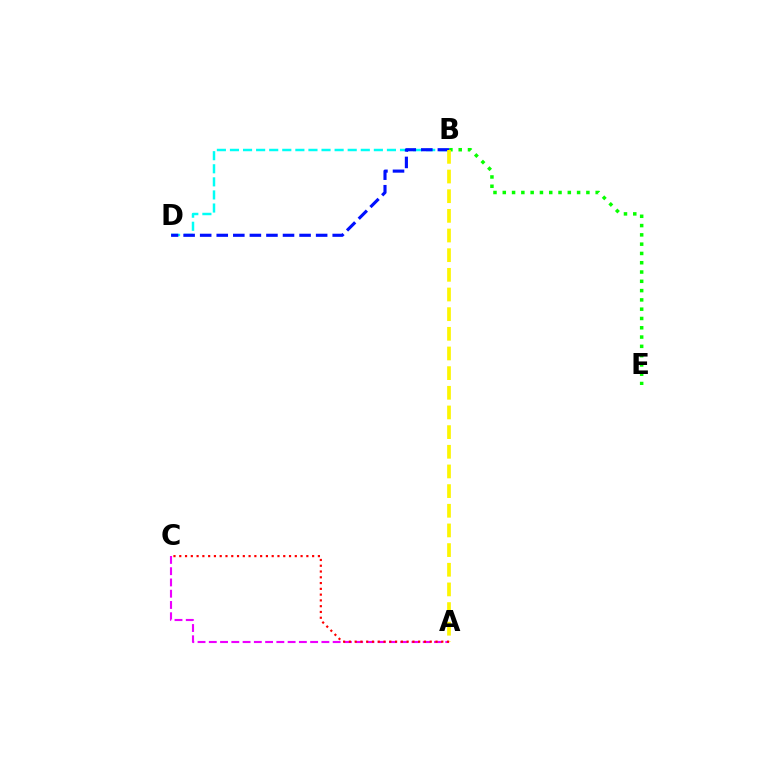{('B', 'E'): [{'color': '#08ff00', 'line_style': 'dotted', 'thickness': 2.52}], ('B', 'D'): [{'color': '#00fff6', 'line_style': 'dashed', 'thickness': 1.78}, {'color': '#0010ff', 'line_style': 'dashed', 'thickness': 2.25}], ('A', 'B'): [{'color': '#fcf500', 'line_style': 'dashed', 'thickness': 2.67}], ('A', 'C'): [{'color': '#ee00ff', 'line_style': 'dashed', 'thickness': 1.53}, {'color': '#ff0000', 'line_style': 'dotted', 'thickness': 1.57}]}